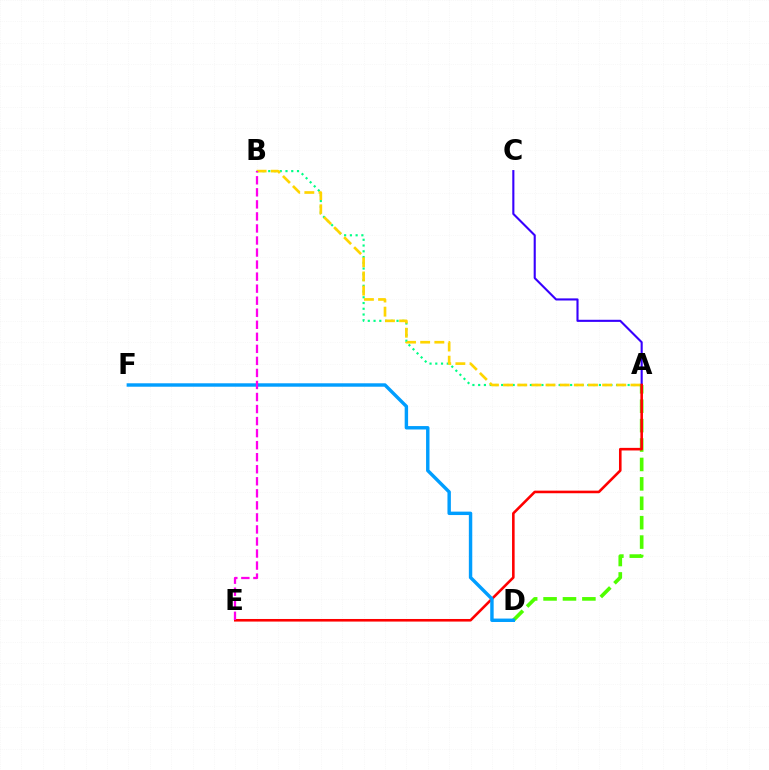{('A', 'B'): [{'color': '#00ff86', 'line_style': 'dotted', 'thickness': 1.56}, {'color': '#ffd500', 'line_style': 'dashed', 'thickness': 1.92}], ('A', 'C'): [{'color': '#3700ff', 'line_style': 'solid', 'thickness': 1.52}], ('A', 'D'): [{'color': '#4fff00', 'line_style': 'dashed', 'thickness': 2.64}], ('A', 'E'): [{'color': '#ff0000', 'line_style': 'solid', 'thickness': 1.87}], ('D', 'F'): [{'color': '#009eff', 'line_style': 'solid', 'thickness': 2.46}], ('B', 'E'): [{'color': '#ff00ed', 'line_style': 'dashed', 'thickness': 1.64}]}